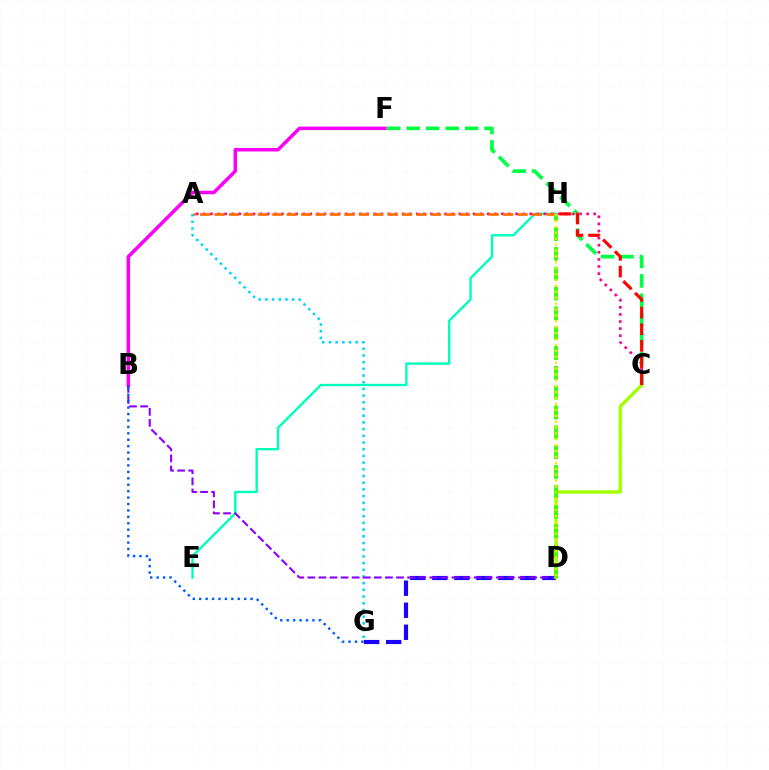{('A', 'G'): [{'color': '#00d3ff', 'line_style': 'dotted', 'thickness': 1.82}], ('E', 'H'): [{'color': '#00ffbb', 'line_style': 'solid', 'thickness': 1.72}], ('D', 'G'): [{'color': '#1900ff', 'line_style': 'dashed', 'thickness': 2.99}], ('B', 'F'): [{'color': '#fa00f9', 'line_style': 'solid', 'thickness': 2.53}], ('A', 'C'): [{'color': '#ff0088', 'line_style': 'dotted', 'thickness': 1.93}], ('B', 'D'): [{'color': '#8a00ff', 'line_style': 'dashed', 'thickness': 1.51}], ('A', 'H'): [{'color': '#ff7000', 'line_style': 'dashed', 'thickness': 1.96}], ('C', 'D'): [{'color': '#a2ff00', 'line_style': 'solid', 'thickness': 2.4}], ('C', 'F'): [{'color': '#00ff45', 'line_style': 'dashed', 'thickness': 2.64}], ('D', 'H'): [{'color': '#31ff00', 'line_style': 'dashed', 'thickness': 2.69}, {'color': '#ffe600', 'line_style': 'dotted', 'thickness': 1.6}], ('C', 'H'): [{'color': '#ff0000', 'line_style': 'dashed', 'thickness': 2.26}], ('B', 'G'): [{'color': '#005dff', 'line_style': 'dotted', 'thickness': 1.75}]}